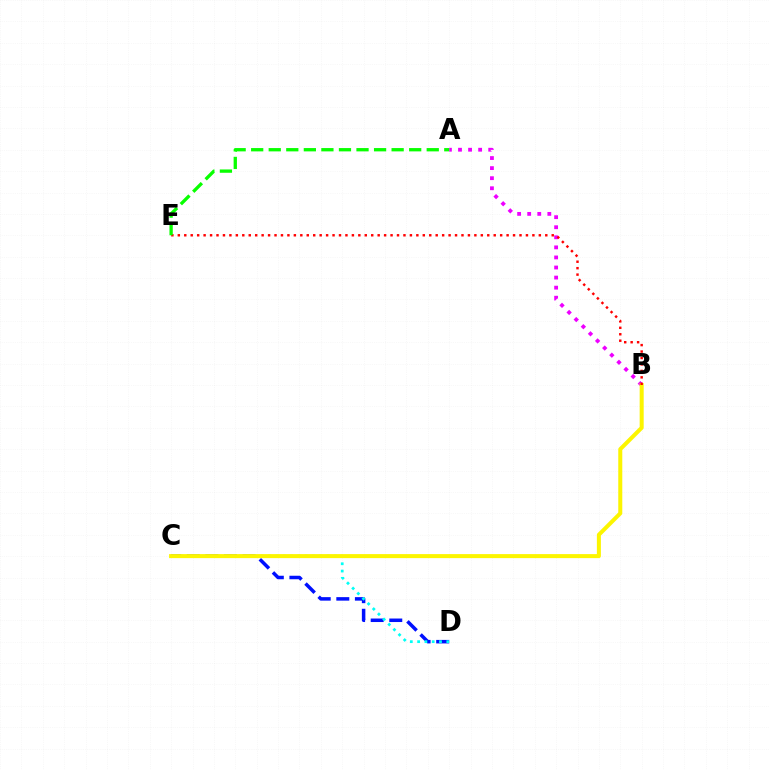{('C', 'D'): [{'color': '#0010ff', 'line_style': 'dashed', 'thickness': 2.53}, {'color': '#00fff6', 'line_style': 'dotted', 'thickness': 1.98}], ('A', 'B'): [{'color': '#ee00ff', 'line_style': 'dotted', 'thickness': 2.74}], ('B', 'C'): [{'color': '#fcf500', 'line_style': 'solid', 'thickness': 2.9}], ('B', 'E'): [{'color': '#ff0000', 'line_style': 'dotted', 'thickness': 1.75}], ('A', 'E'): [{'color': '#08ff00', 'line_style': 'dashed', 'thickness': 2.38}]}